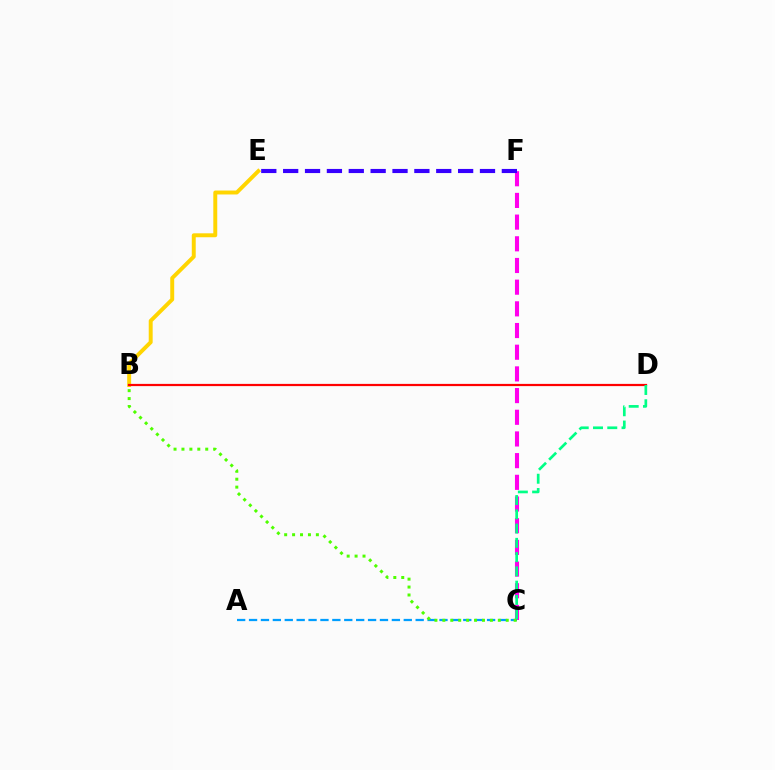{('C', 'F'): [{'color': '#ff00ed', 'line_style': 'dashed', 'thickness': 2.95}], ('A', 'C'): [{'color': '#009eff', 'line_style': 'dashed', 'thickness': 1.62}], ('B', 'C'): [{'color': '#4fff00', 'line_style': 'dotted', 'thickness': 2.15}], ('B', 'E'): [{'color': '#ffd500', 'line_style': 'solid', 'thickness': 2.83}], ('B', 'D'): [{'color': '#ff0000', 'line_style': 'solid', 'thickness': 1.6}], ('C', 'D'): [{'color': '#00ff86', 'line_style': 'dashed', 'thickness': 1.94}], ('E', 'F'): [{'color': '#3700ff', 'line_style': 'dashed', 'thickness': 2.97}]}